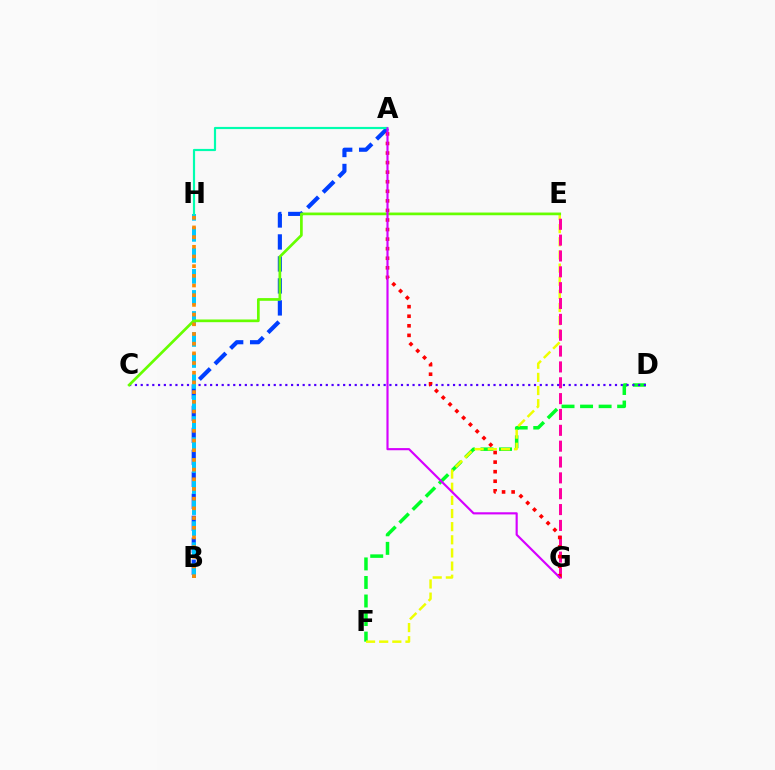{('D', 'F'): [{'color': '#00ff27', 'line_style': 'dashed', 'thickness': 2.52}], ('E', 'F'): [{'color': '#eeff00', 'line_style': 'dashed', 'thickness': 1.79}], ('A', 'B'): [{'color': '#003fff', 'line_style': 'dashed', 'thickness': 2.99}], ('E', 'G'): [{'color': '#ff00a0', 'line_style': 'dashed', 'thickness': 2.15}], ('C', 'D'): [{'color': '#4f00ff', 'line_style': 'dotted', 'thickness': 1.57}], ('A', 'G'): [{'color': '#ff0000', 'line_style': 'dotted', 'thickness': 2.6}, {'color': '#d600ff', 'line_style': 'solid', 'thickness': 1.55}], ('B', 'H'): [{'color': '#00c7ff', 'line_style': 'dashed', 'thickness': 2.86}, {'color': '#ff8800', 'line_style': 'dotted', 'thickness': 2.63}], ('C', 'E'): [{'color': '#66ff00', 'line_style': 'solid', 'thickness': 1.94}], ('A', 'H'): [{'color': '#00ffaf', 'line_style': 'solid', 'thickness': 1.57}]}